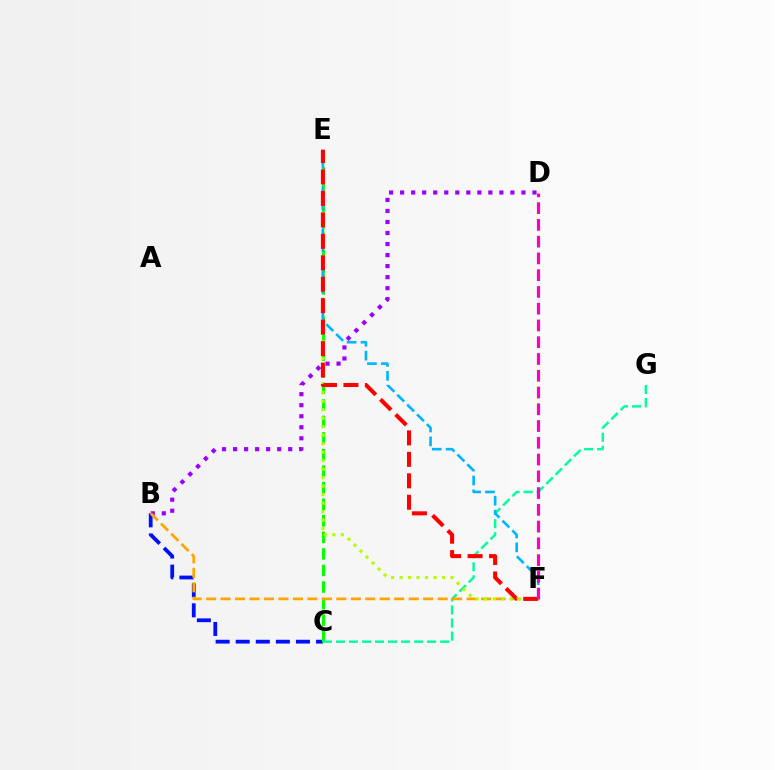{('B', 'D'): [{'color': '#9b00ff', 'line_style': 'dotted', 'thickness': 3.0}], ('B', 'C'): [{'color': '#0010ff', 'line_style': 'dashed', 'thickness': 2.73}], ('C', 'E'): [{'color': '#08ff00', 'line_style': 'dashed', 'thickness': 2.25}], ('C', 'G'): [{'color': '#00ff9d', 'line_style': 'dashed', 'thickness': 1.77}], ('B', 'F'): [{'color': '#ffa500', 'line_style': 'dashed', 'thickness': 1.97}], ('E', 'F'): [{'color': '#b3ff00', 'line_style': 'dotted', 'thickness': 2.31}, {'color': '#00b5ff', 'line_style': 'dashed', 'thickness': 1.89}, {'color': '#ff0000', 'line_style': 'dashed', 'thickness': 2.92}], ('D', 'F'): [{'color': '#ff00bd', 'line_style': 'dashed', 'thickness': 2.28}]}